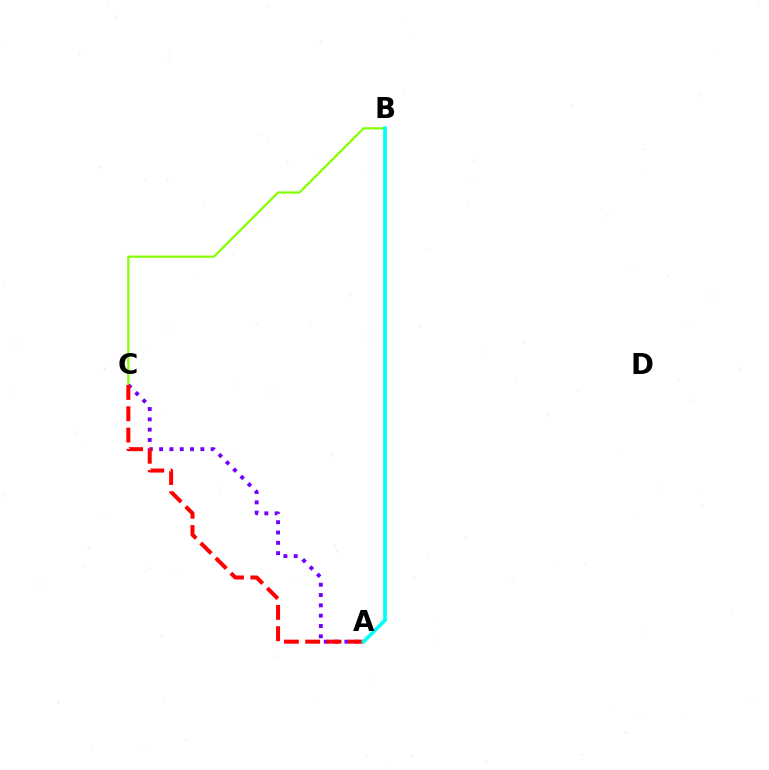{('B', 'C'): [{'color': '#84ff00', 'line_style': 'solid', 'thickness': 1.59}], ('A', 'C'): [{'color': '#7200ff', 'line_style': 'dotted', 'thickness': 2.8}, {'color': '#ff0000', 'line_style': 'dashed', 'thickness': 2.89}], ('A', 'B'): [{'color': '#00fff6', 'line_style': 'solid', 'thickness': 2.68}]}